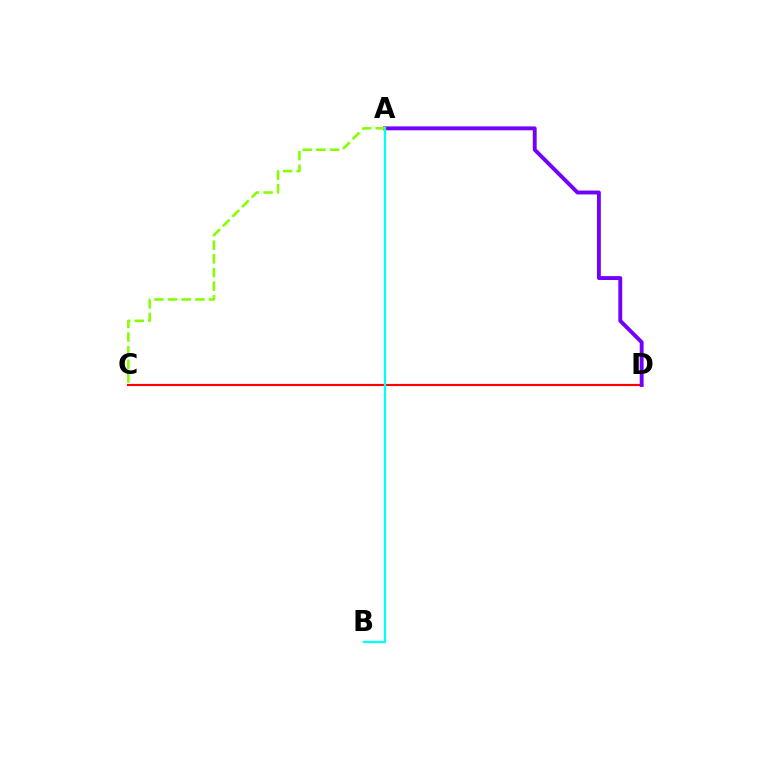{('C', 'D'): [{'color': '#ff0000', 'line_style': 'solid', 'thickness': 1.55}], ('A', 'D'): [{'color': '#7200ff', 'line_style': 'solid', 'thickness': 2.8}], ('A', 'B'): [{'color': '#00fff6', 'line_style': 'solid', 'thickness': 1.65}], ('A', 'C'): [{'color': '#84ff00', 'line_style': 'dashed', 'thickness': 1.85}]}